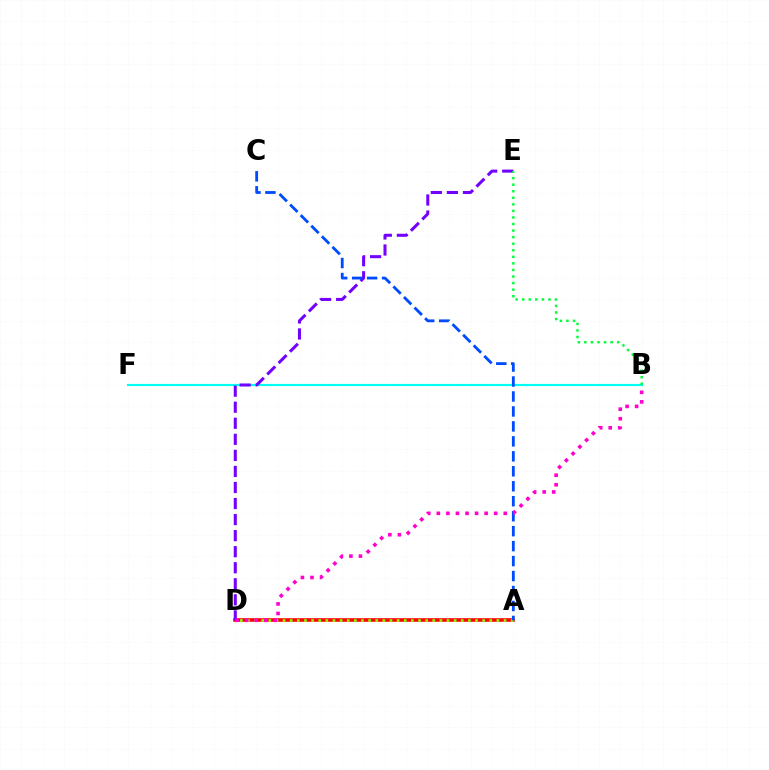{('B', 'F'): [{'color': '#00fff6', 'line_style': 'solid', 'thickness': 1.55}], ('A', 'D'): [{'color': '#ffbd00', 'line_style': 'dotted', 'thickness': 1.76}, {'color': '#ff0000', 'line_style': 'solid', 'thickness': 2.57}, {'color': '#84ff00', 'line_style': 'dotted', 'thickness': 1.94}], ('D', 'E'): [{'color': '#7200ff', 'line_style': 'dashed', 'thickness': 2.18}], ('A', 'C'): [{'color': '#004bff', 'line_style': 'dashed', 'thickness': 2.03}], ('B', 'E'): [{'color': '#00ff39', 'line_style': 'dotted', 'thickness': 1.78}], ('B', 'D'): [{'color': '#ff00cf', 'line_style': 'dotted', 'thickness': 2.6}]}